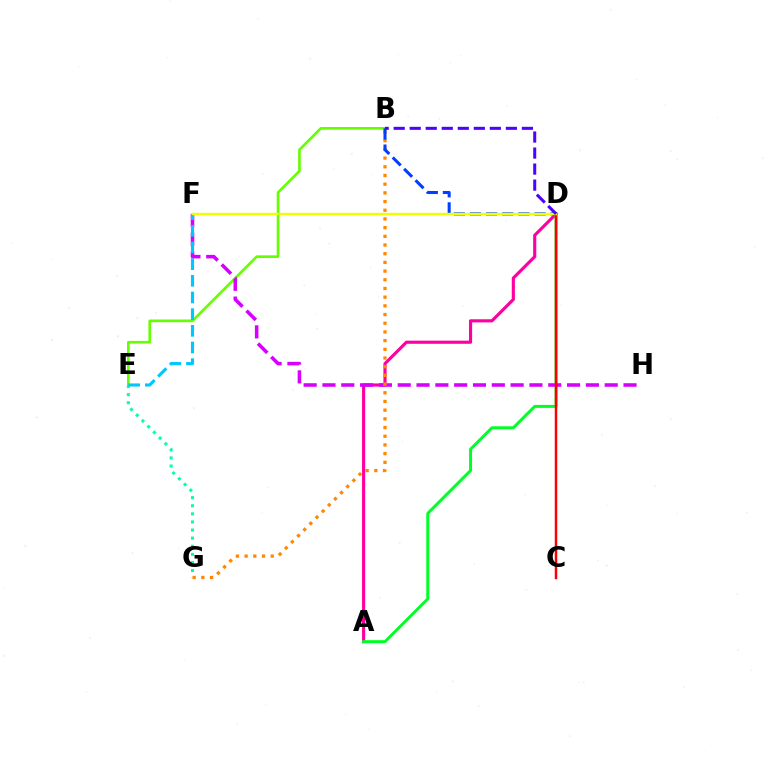{('A', 'D'): [{'color': '#ff00a0', 'line_style': 'solid', 'thickness': 2.26}, {'color': '#00ff27', 'line_style': 'solid', 'thickness': 2.14}], ('B', 'E'): [{'color': '#66ff00', 'line_style': 'solid', 'thickness': 1.91}], ('F', 'H'): [{'color': '#d600ff', 'line_style': 'dashed', 'thickness': 2.56}], ('B', 'G'): [{'color': '#ff8800', 'line_style': 'dotted', 'thickness': 2.36}], ('C', 'D'): [{'color': '#ff0000', 'line_style': 'solid', 'thickness': 1.79}], ('B', 'D'): [{'color': '#003fff', 'line_style': 'dashed', 'thickness': 2.19}, {'color': '#4f00ff', 'line_style': 'dashed', 'thickness': 2.18}], ('E', 'G'): [{'color': '#00ffaf', 'line_style': 'dotted', 'thickness': 2.2}], ('E', 'F'): [{'color': '#00c7ff', 'line_style': 'dashed', 'thickness': 2.26}], ('D', 'F'): [{'color': '#eeff00', 'line_style': 'solid', 'thickness': 1.71}]}